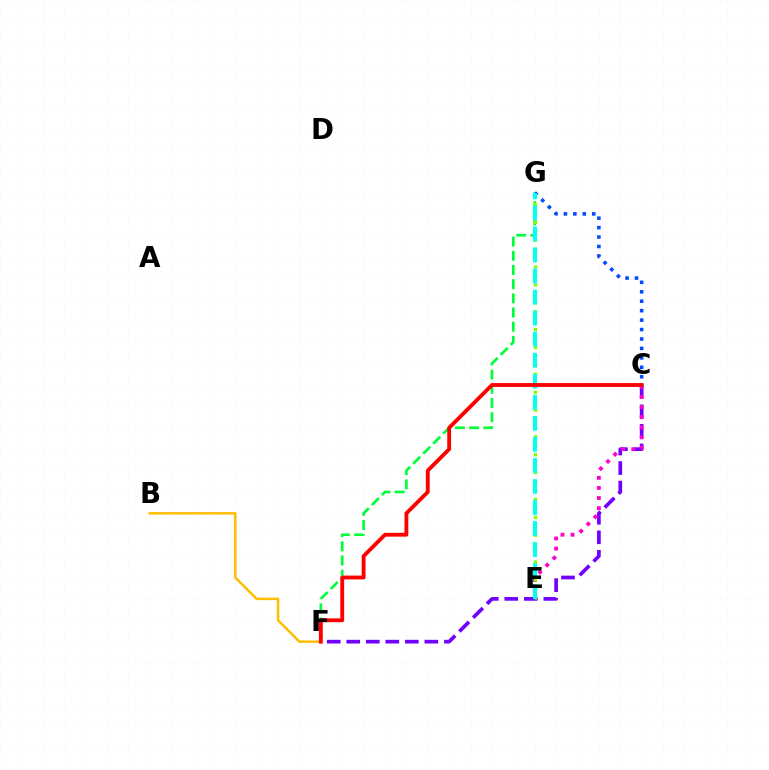{('C', 'F'): [{'color': '#7200ff', 'line_style': 'dashed', 'thickness': 2.65}, {'color': '#ff0000', 'line_style': 'solid', 'thickness': 2.77}], ('F', 'G'): [{'color': '#00ff39', 'line_style': 'dashed', 'thickness': 1.93}], ('C', 'E'): [{'color': '#ff00cf', 'line_style': 'dotted', 'thickness': 2.74}], ('E', 'G'): [{'color': '#84ff00', 'line_style': 'dotted', 'thickness': 2.43}, {'color': '#00fff6', 'line_style': 'dashed', 'thickness': 2.86}], ('B', 'F'): [{'color': '#ffbd00', 'line_style': 'solid', 'thickness': 1.78}], ('C', 'G'): [{'color': '#004bff', 'line_style': 'dotted', 'thickness': 2.57}]}